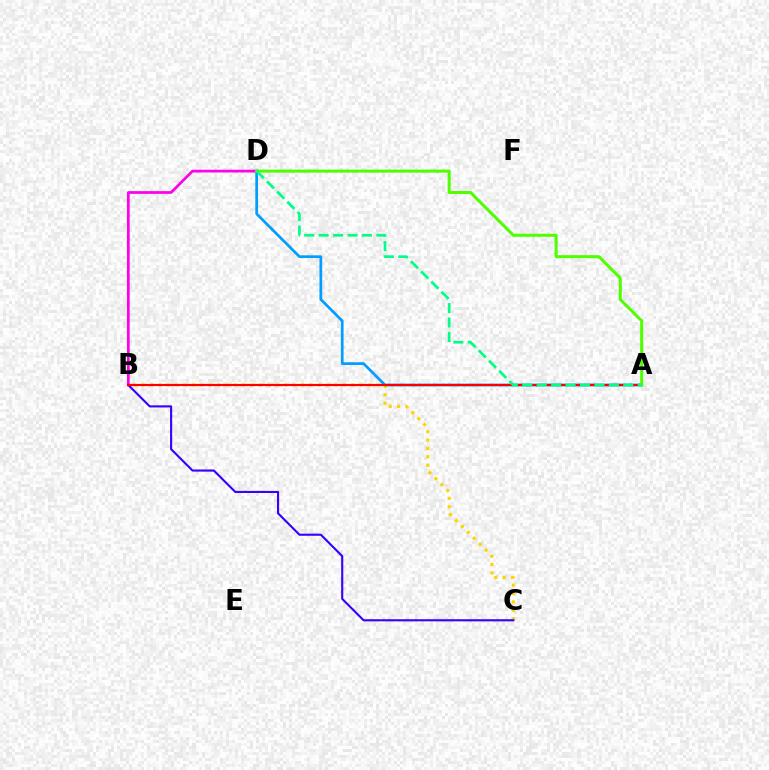{('B', 'C'): [{'color': '#ffd500', 'line_style': 'dotted', 'thickness': 2.28}, {'color': '#3700ff', 'line_style': 'solid', 'thickness': 1.52}], ('A', 'D'): [{'color': '#009eff', 'line_style': 'solid', 'thickness': 1.96}, {'color': '#4fff00', 'line_style': 'solid', 'thickness': 2.18}, {'color': '#00ff86', 'line_style': 'dashed', 'thickness': 1.96}], ('B', 'D'): [{'color': '#ff00ed', 'line_style': 'solid', 'thickness': 1.97}], ('A', 'B'): [{'color': '#ff0000', 'line_style': 'solid', 'thickness': 1.54}]}